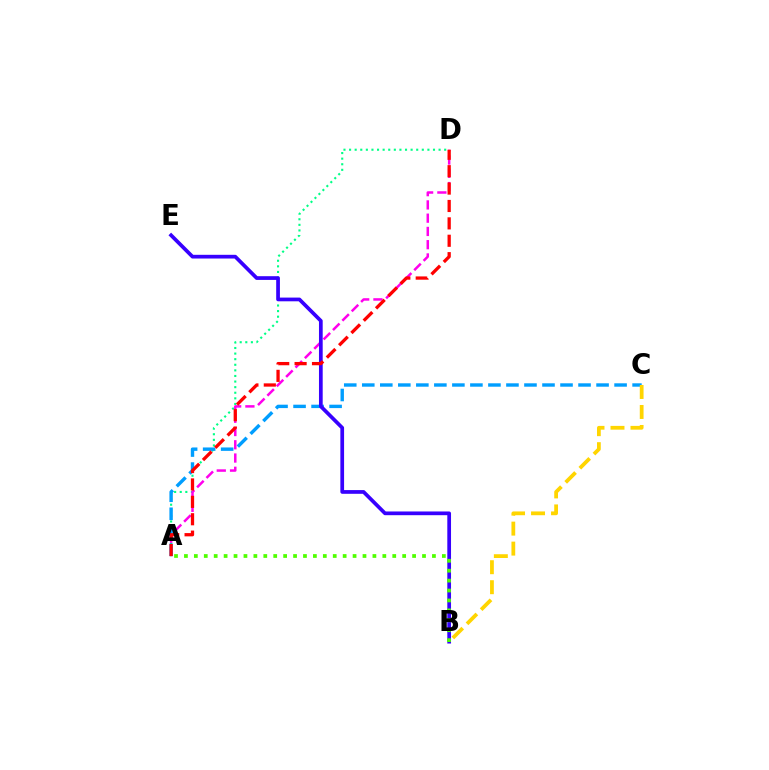{('A', 'D'): [{'color': '#00ff86', 'line_style': 'dotted', 'thickness': 1.52}, {'color': '#ff00ed', 'line_style': 'dashed', 'thickness': 1.8}, {'color': '#ff0000', 'line_style': 'dashed', 'thickness': 2.36}], ('A', 'C'): [{'color': '#009eff', 'line_style': 'dashed', 'thickness': 2.45}], ('B', 'E'): [{'color': '#3700ff', 'line_style': 'solid', 'thickness': 2.68}], ('B', 'C'): [{'color': '#ffd500', 'line_style': 'dashed', 'thickness': 2.72}], ('A', 'B'): [{'color': '#4fff00', 'line_style': 'dotted', 'thickness': 2.7}]}